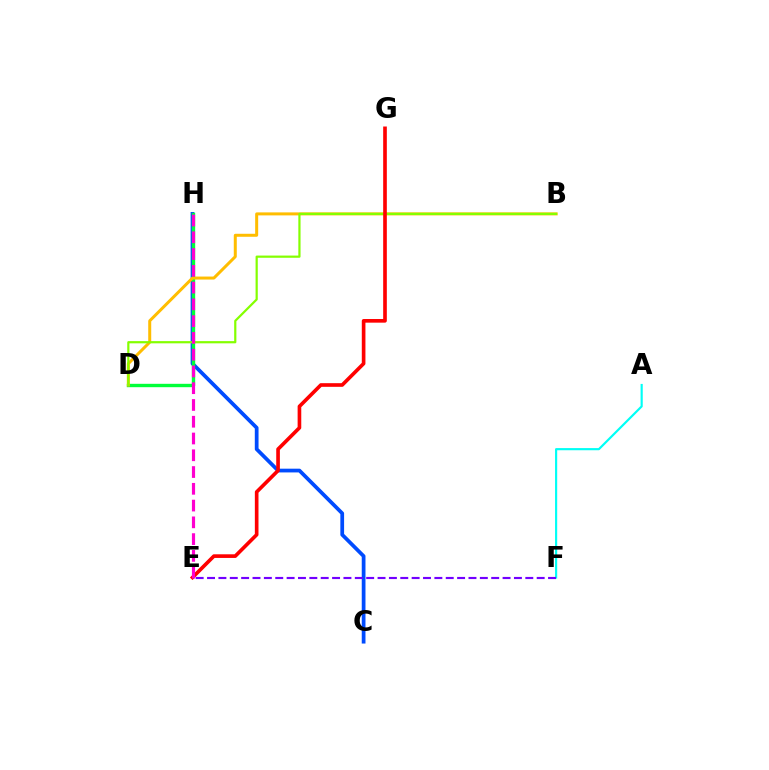{('C', 'H'): [{'color': '#004bff', 'line_style': 'solid', 'thickness': 2.69}], ('D', 'H'): [{'color': '#00ff39', 'line_style': 'solid', 'thickness': 2.44}], ('B', 'D'): [{'color': '#ffbd00', 'line_style': 'solid', 'thickness': 2.16}, {'color': '#84ff00', 'line_style': 'solid', 'thickness': 1.59}], ('A', 'F'): [{'color': '#00fff6', 'line_style': 'solid', 'thickness': 1.56}], ('E', 'F'): [{'color': '#7200ff', 'line_style': 'dashed', 'thickness': 1.54}], ('E', 'G'): [{'color': '#ff0000', 'line_style': 'solid', 'thickness': 2.62}], ('E', 'H'): [{'color': '#ff00cf', 'line_style': 'dashed', 'thickness': 2.28}]}